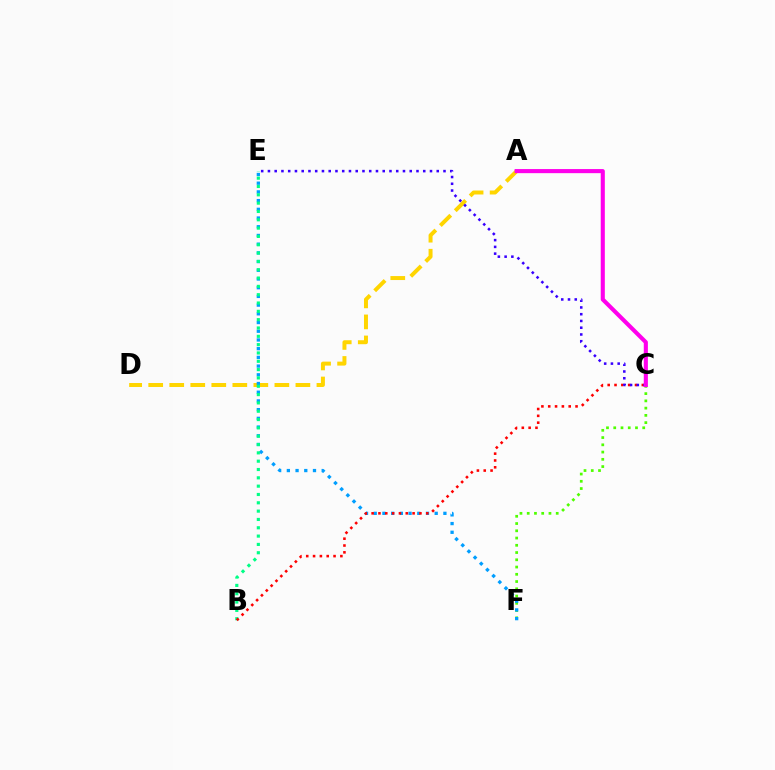{('C', 'F'): [{'color': '#4fff00', 'line_style': 'dotted', 'thickness': 1.97}], ('A', 'D'): [{'color': '#ffd500', 'line_style': 'dashed', 'thickness': 2.86}], ('E', 'F'): [{'color': '#009eff', 'line_style': 'dotted', 'thickness': 2.37}], ('B', 'E'): [{'color': '#00ff86', 'line_style': 'dotted', 'thickness': 2.26}], ('B', 'C'): [{'color': '#ff0000', 'line_style': 'dotted', 'thickness': 1.86}], ('C', 'E'): [{'color': '#3700ff', 'line_style': 'dotted', 'thickness': 1.83}], ('A', 'C'): [{'color': '#ff00ed', 'line_style': 'solid', 'thickness': 2.95}]}